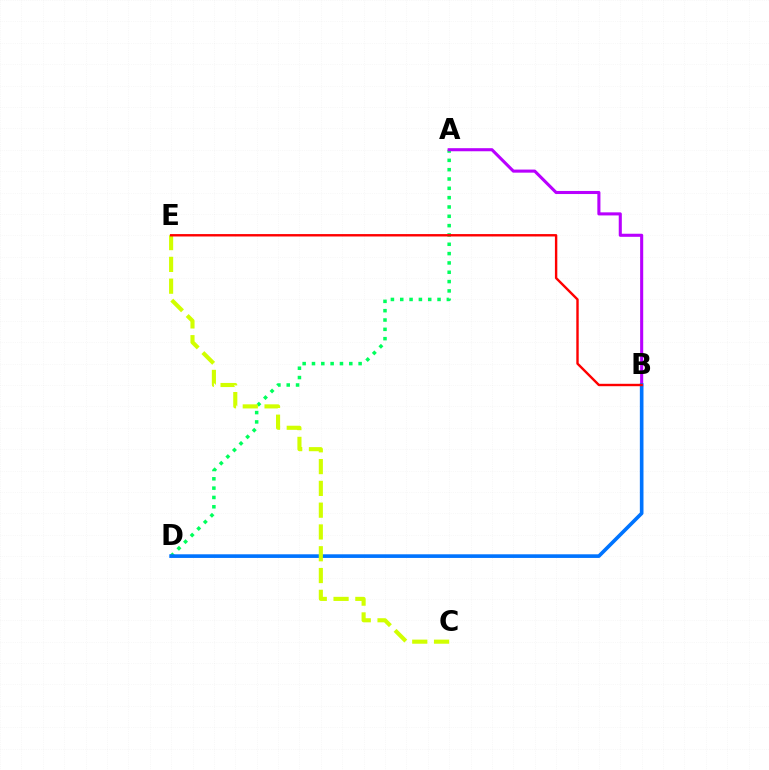{('A', 'D'): [{'color': '#00ff5c', 'line_style': 'dotted', 'thickness': 2.53}], ('A', 'B'): [{'color': '#b900ff', 'line_style': 'solid', 'thickness': 2.22}], ('B', 'D'): [{'color': '#0074ff', 'line_style': 'solid', 'thickness': 2.62}], ('C', 'E'): [{'color': '#d1ff00', 'line_style': 'dashed', 'thickness': 2.96}], ('B', 'E'): [{'color': '#ff0000', 'line_style': 'solid', 'thickness': 1.73}]}